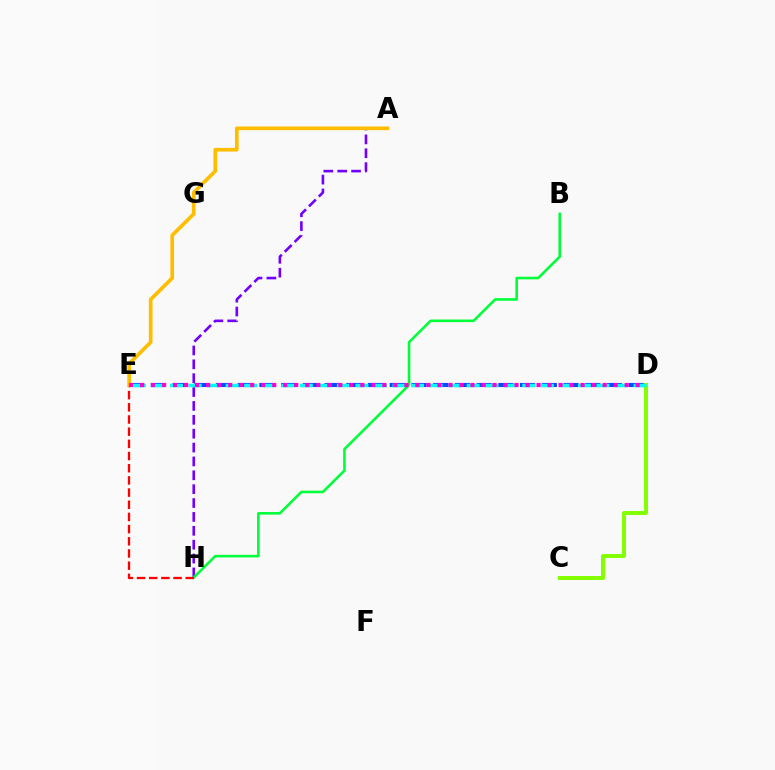{('A', 'H'): [{'color': '#7200ff', 'line_style': 'dashed', 'thickness': 1.88}], ('C', 'D'): [{'color': '#84ff00', 'line_style': 'solid', 'thickness': 2.9}], ('B', 'H'): [{'color': '#00ff39', 'line_style': 'solid', 'thickness': 1.87}], ('E', 'H'): [{'color': '#ff0000', 'line_style': 'dashed', 'thickness': 1.65}], ('D', 'E'): [{'color': '#004bff', 'line_style': 'dashed', 'thickness': 2.95}, {'color': '#00fff6', 'line_style': 'dashed', 'thickness': 2.52}, {'color': '#ff00cf', 'line_style': 'dotted', 'thickness': 2.99}], ('A', 'E'): [{'color': '#ffbd00', 'line_style': 'solid', 'thickness': 2.65}]}